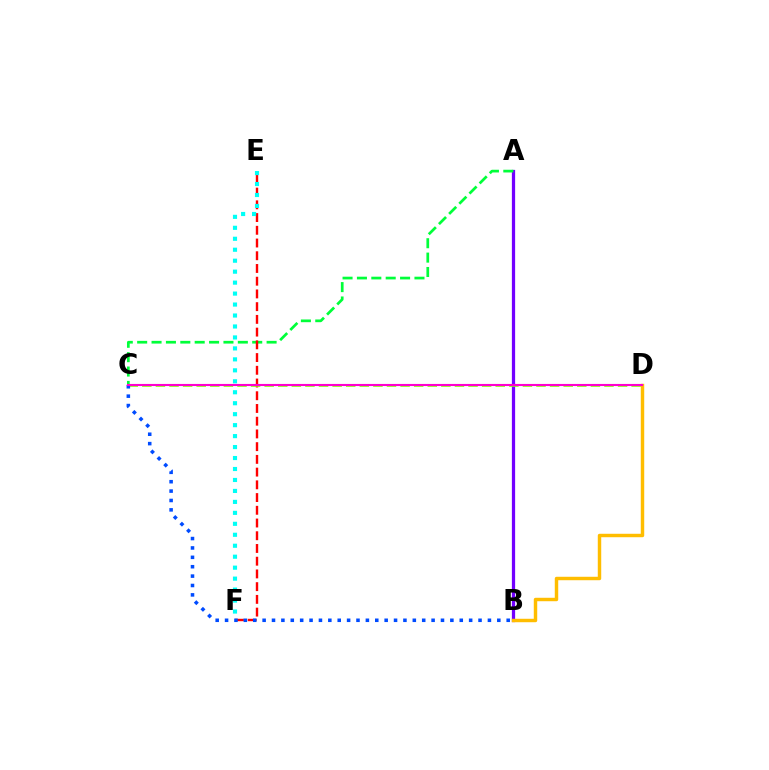{('A', 'B'): [{'color': '#7200ff', 'line_style': 'solid', 'thickness': 2.33}], ('A', 'C'): [{'color': '#00ff39', 'line_style': 'dashed', 'thickness': 1.95}], ('E', 'F'): [{'color': '#ff0000', 'line_style': 'dashed', 'thickness': 1.73}, {'color': '#00fff6', 'line_style': 'dotted', 'thickness': 2.98}], ('C', 'D'): [{'color': '#84ff00', 'line_style': 'dashed', 'thickness': 1.85}, {'color': '#ff00cf', 'line_style': 'solid', 'thickness': 1.52}], ('B', 'D'): [{'color': '#ffbd00', 'line_style': 'solid', 'thickness': 2.48}], ('B', 'C'): [{'color': '#004bff', 'line_style': 'dotted', 'thickness': 2.55}]}